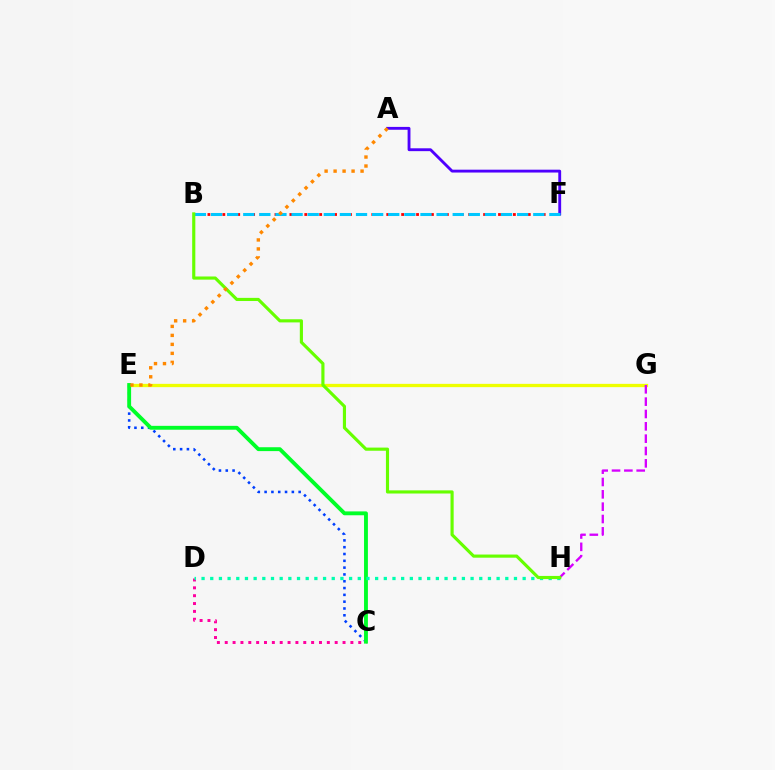{('E', 'G'): [{'color': '#eeff00', 'line_style': 'solid', 'thickness': 2.37}], ('G', 'H'): [{'color': '#d600ff', 'line_style': 'dashed', 'thickness': 1.68}], ('B', 'F'): [{'color': '#ff0000', 'line_style': 'dotted', 'thickness': 2.02}, {'color': '#00c7ff', 'line_style': 'dashed', 'thickness': 2.19}], ('C', 'E'): [{'color': '#003fff', 'line_style': 'dotted', 'thickness': 1.85}, {'color': '#00ff27', 'line_style': 'solid', 'thickness': 2.78}], ('A', 'F'): [{'color': '#4f00ff', 'line_style': 'solid', 'thickness': 2.06}], ('C', 'D'): [{'color': '#ff00a0', 'line_style': 'dotted', 'thickness': 2.13}], ('D', 'H'): [{'color': '#00ffaf', 'line_style': 'dotted', 'thickness': 2.36}], ('B', 'H'): [{'color': '#66ff00', 'line_style': 'solid', 'thickness': 2.26}], ('A', 'E'): [{'color': '#ff8800', 'line_style': 'dotted', 'thickness': 2.44}]}